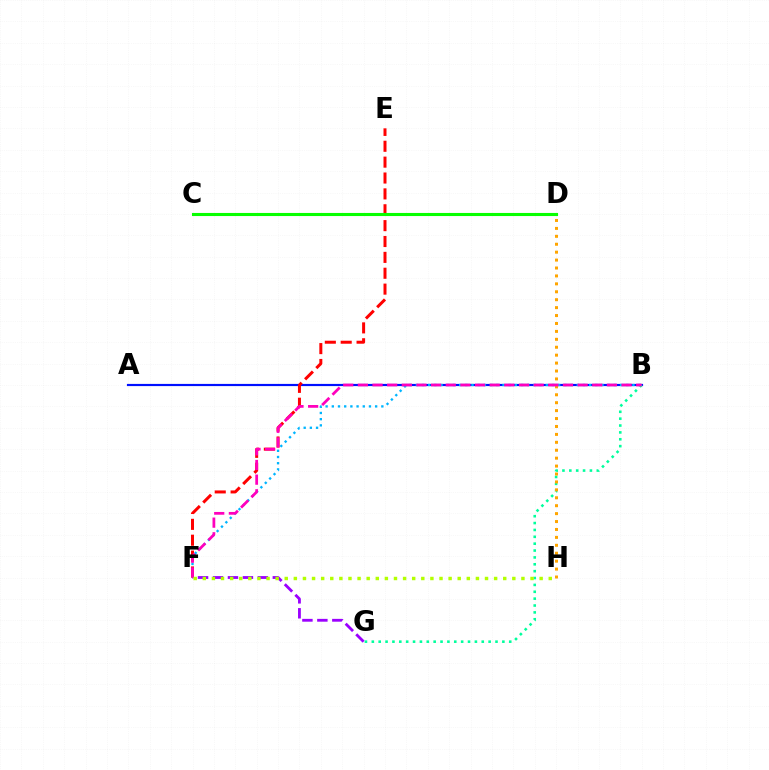{('A', 'B'): [{'color': '#0010ff', 'line_style': 'solid', 'thickness': 1.57}], ('F', 'G'): [{'color': '#9b00ff', 'line_style': 'dashed', 'thickness': 2.03}], ('B', 'F'): [{'color': '#00b5ff', 'line_style': 'dotted', 'thickness': 1.68}, {'color': '#ff00bd', 'line_style': 'dashed', 'thickness': 1.99}], ('B', 'G'): [{'color': '#00ff9d', 'line_style': 'dotted', 'thickness': 1.87}], ('E', 'F'): [{'color': '#ff0000', 'line_style': 'dashed', 'thickness': 2.16}], ('D', 'H'): [{'color': '#ffa500', 'line_style': 'dotted', 'thickness': 2.15}], ('C', 'D'): [{'color': '#08ff00', 'line_style': 'solid', 'thickness': 2.23}], ('F', 'H'): [{'color': '#b3ff00', 'line_style': 'dotted', 'thickness': 2.47}]}